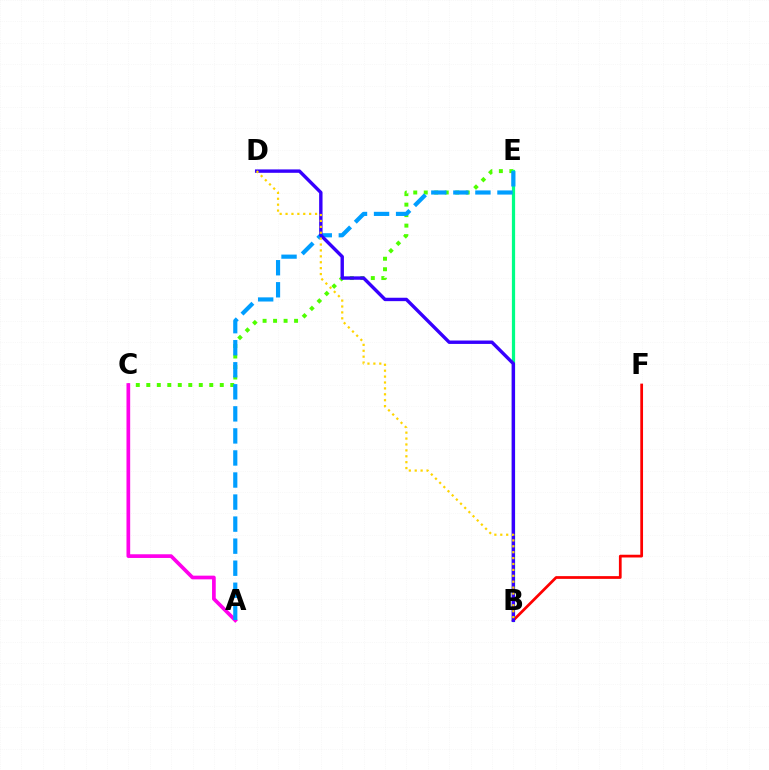{('C', 'E'): [{'color': '#4fff00', 'line_style': 'dotted', 'thickness': 2.85}], ('B', 'E'): [{'color': '#00ff86', 'line_style': 'solid', 'thickness': 2.32}], ('B', 'F'): [{'color': '#ff0000', 'line_style': 'solid', 'thickness': 1.98}], ('A', 'C'): [{'color': '#ff00ed', 'line_style': 'solid', 'thickness': 2.66}], ('A', 'E'): [{'color': '#009eff', 'line_style': 'dashed', 'thickness': 3.0}], ('B', 'D'): [{'color': '#3700ff', 'line_style': 'solid', 'thickness': 2.45}, {'color': '#ffd500', 'line_style': 'dotted', 'thickness': 1.6}]}